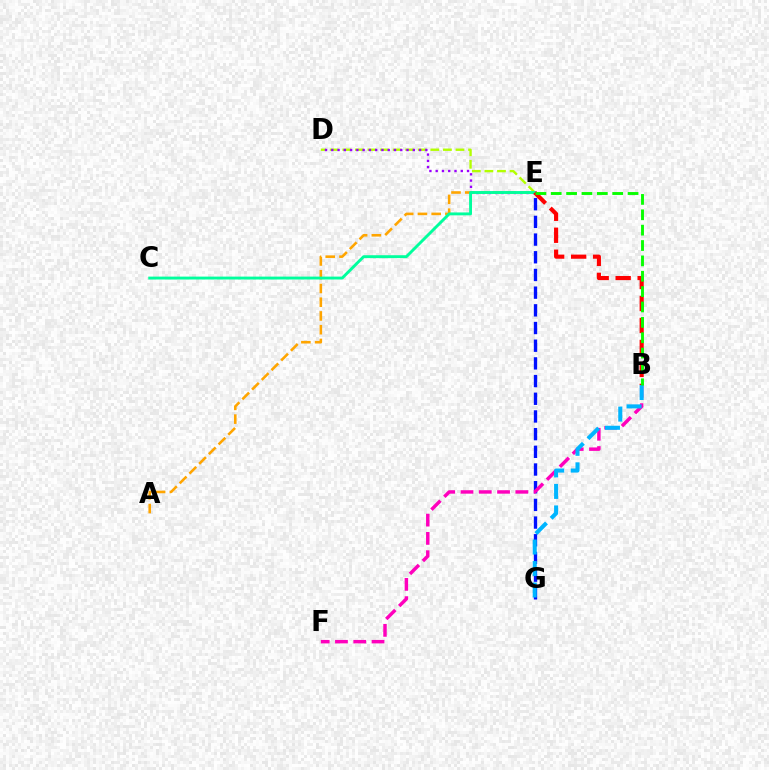{('E', 'G'): [{'color': '#0010ff', 'line_style': 'dashed', 'thickness': 2.4}], ('D', 'E'): [{'color': '#b3ff00', 'line_style': 'dashed', 'thickness': 1.71}, {'color': '#9b00ff', 'line_style': 'dotted', 'thickness': 1.7}], ('B', 'F'): [{'color': '#ff00bd', 'line_style': 'dashed', 'thickness': 2.48}], ('A', 'E'): [{'color': '#ffa500', 'line_style': 'dashed', 'thickness': 1.87}], ('B', 'G'): [{'color': '#00b5ff', 'line_style': 'dashed', 'thickness': 2.92}], ('C', 'E'): [{'color': '#00ff9d', 'line_style': 'solid', 'thickness': 2.08}], ('B', 'E'): [{'color': '#ff0000', 'line_style': 'dashed', 'thickness': 2.98}, {'color': '#08ff00', 'line_style': 'dashed', 'thickness': 2.09}]}